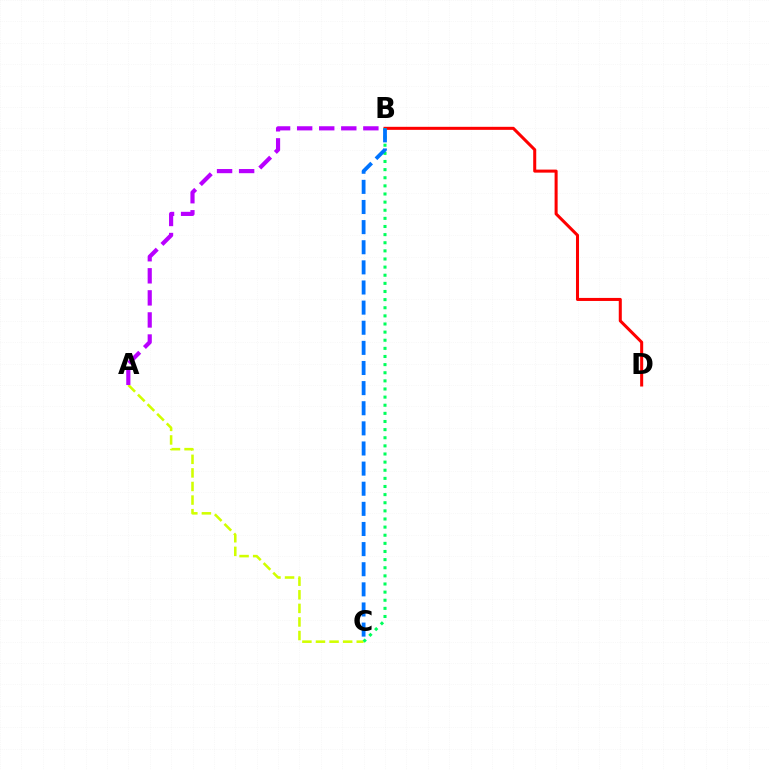{('A', 'C'): [{'color': '#d1ff00', 'line_style': 'dashed', 'thickness': 1.85}], ('A', 'B'): [{'color': '#b900ff', 'line_style': 'dashed', 'thickness': 3.0}], ('B', 'D'): [{'color': '#ff0000', 'line_style': 'solid', 'thickness': 2.19}], ('B', 'C'): [{'color': '#00ff5c', 'line_style': 'dotted', 'thickness': 2.21}, {'color': '#0074ff', 'line_style': 'dashed', 'thickness': 2.73}]}